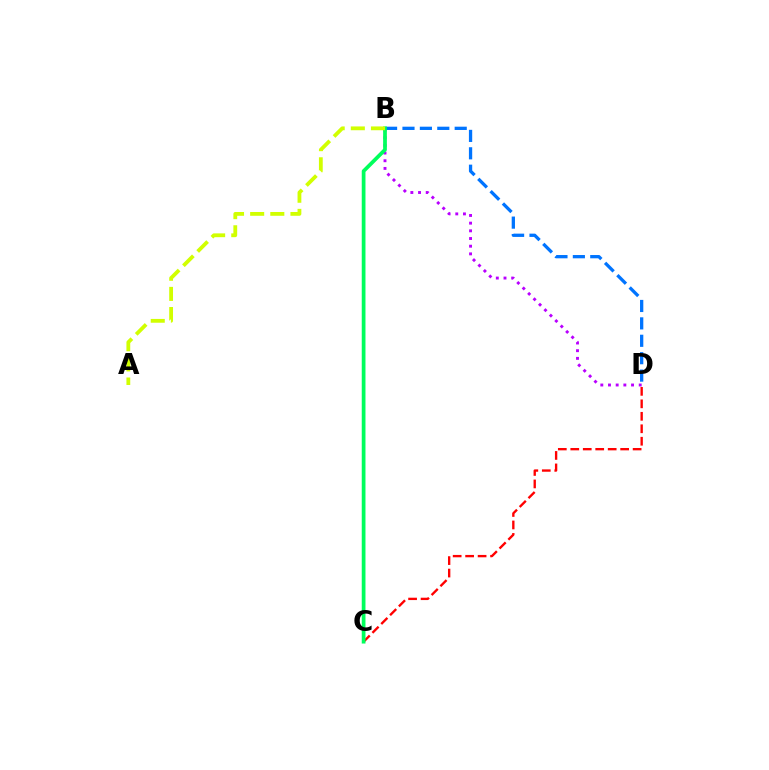{('C', 'D'): [{'color': '#ff0000', 'line_style': 'dashed', 'thickness': 1.69}], ('B', 'D'): [{'color': '#b900ff', 'line_style': 'dotted', 'thickness': 2.09}, {'color': '#0074ff', 'line_style': 'dashed', 'thickness': 2.36}], ('B', 'C'): [{'color': '#00ff5c', 'line_style': 'solid', 'thickness': 2.69}], ('A', 'B'): [{'color': '#d1ff00', 'line_style': 'dashed', 'thickness': 2.74}]}